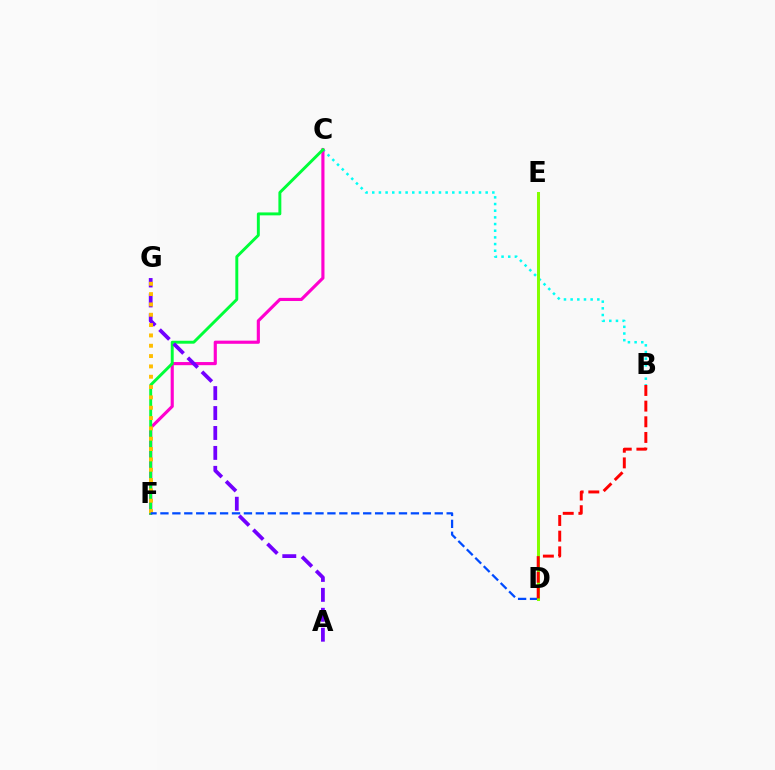{('B', 'C'): [{'color': '#00fff6', 'line_style': 'dotted', 'thickness': 1.81}], ('C', 'F'): [{'color': '#ff00cf', 'line_style': 'solid', 'thickness': 2.26}, {'color': '#00ff39', 'line_style': 'solid', 'thickness': 2.11}], ('A', 'G'): [{'color': '#7200ff', 'line_style': 'dashed', 'thickness': 2.71}], ('F', 'G'): [{'color': '#ffbd00', 'line_style': 'dotted', 'thickness': 2.81}], ('D', 'F'): [{'color': '#004bff', 'line_style': 'dashed', 'thickness': 1.62}], ('D', 'E'): [{'color': '#84ff00', 'line_style': 'solid', 'thickness': 2.17}], ('B', 'D'): [{'color': '#ff0000', 'line_style': 'dashed', 'thickness': 2.13}]}